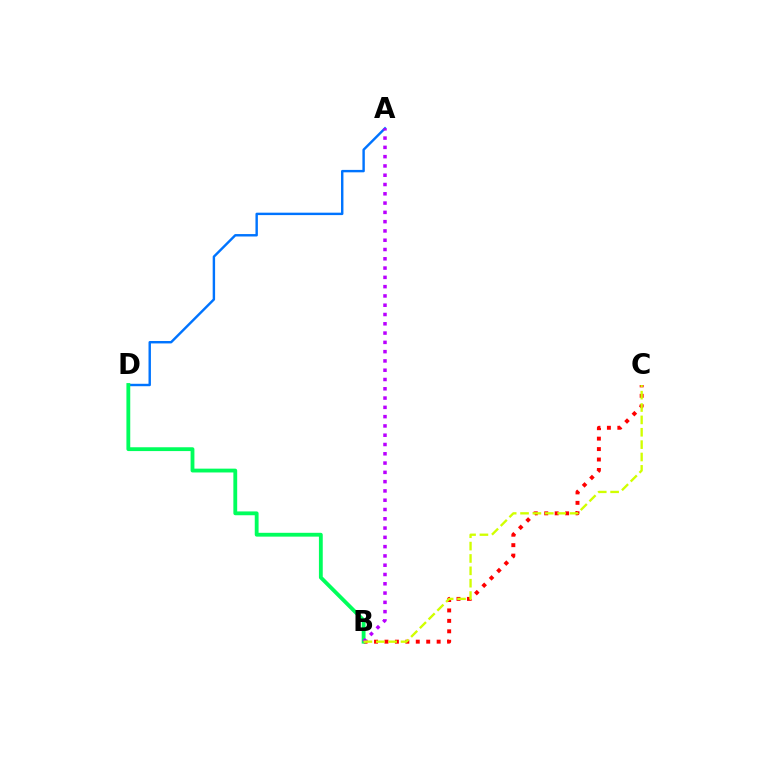{('A', 'D'): [{'color': '#0074ff', 'line_style': 'solid', 'thickness': 1.74}], ('B', 'C'): [{'color': '#ff0000', 'line_style': 'dotted', 'thickness': 2.84}, {'color': '#d1ff00', 'line_style': 'dashed', 'thickness': 1.68}], ('B', 'D'): [{'color': '#00ff5c', 'line_style': 'solid', 'thickness': 2.75}], ('A', 'B'): [{'color': '#b900ff', 'line_style': 'dotted', 'thickness': 2.52}]}